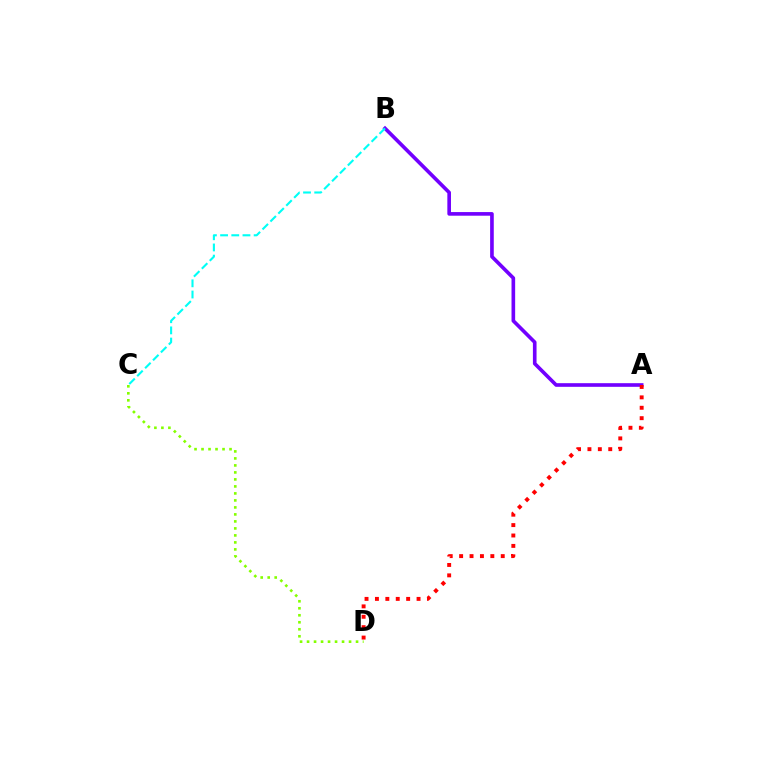{('A', 'B'): [{'color': '#7200ff', 'line_style': 'solid', 'thickness': 2.62}], ('A', 'D'): [{'color': '#ff0000', 'line_style': 'dotted', 'thickness': 2.83}], ('B', 'C'): [{'color': '#00fff6', 'line_style': 'dashed', 'thickness': 1.52}], ('C', 'D'): [{'color': '#84ff00', 'line_style': 'dotted', 'thickness': 1.9}]}